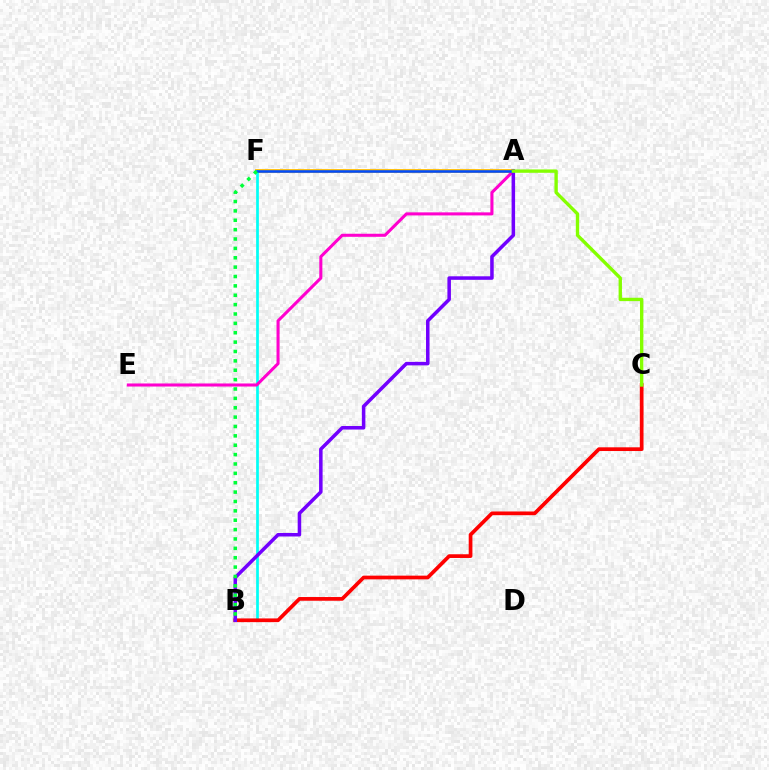{('A', 'F'): [{'color': '#ffbd00', 'line_style': 'solid', 'thickness': 2.75}, {'color': '#004bff', 'line_style': 'solid', 'thickness': 1.84}], ('B', 'F'): [{'color': '#00fff6', 'line_style': 'solid', 'thickness': 1.95}, {'color': '#00ff39', 'line_style': 'dotted', 'thickness': 2.55}], ('A', 'E'): [{'color': '#ff00cf', 'line_style': 'solid', 'thickness': 2.2}], ('B', 'C'): [{'color': '#ff0000', 'line_style': 'solid', 'thickness': 2.67}], ('A', 'B'): [{'color': '#7200ff', 'line_style': 'solid', 'thickness': 2.54}], ('A', 'C'): [{'color': '#84ff00', 'line_style': 'solid', 'thickness': 2.42}]}